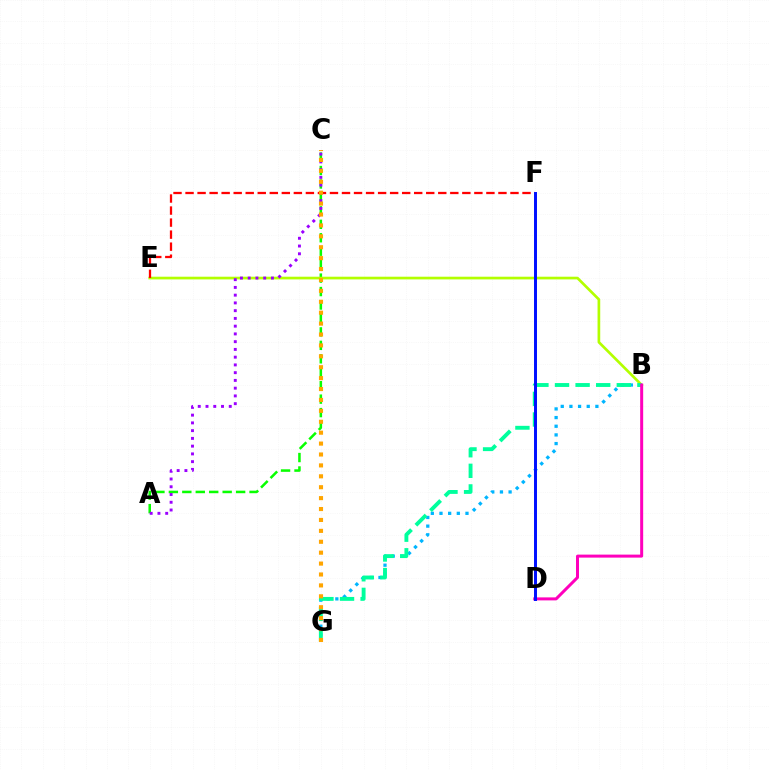{('B', 'G'): [{'color': '#00b5ff', 'line_style': 'dotted', 'thickness': 2.35}, {'color': '#00ff9d', 'line_style': 'dashed', 'thickness': 2.8}], ('A', 'C'): [{'color': '#08ff00', 'line_style': 'dashed', 'thickness': 1.83}, {'color': '#9b00ff', 'line_style': 'dotted', 'thickness': 2.11}], ('B', 'E'): [{'color': '#b3ff00', 'line_style': 'solid', 'thickness': 1.93}], ('E', 'F'): [{'color': '#ff0000', 'line_style': 'dashed', 'thickness': 1.63}], ('B', 'D'): [{'color': '#ff00bd', 'line_style': 'solid', 'thickness': 2.16}], ('C', 'G'): [{'color': '#ffa500', 'line_style': 'dotted', 'thickness': 2.96}], ('D', 'F'): [{'color': '#0010ff', 'line_style': 'solid', 'thickness': 2.14}]}